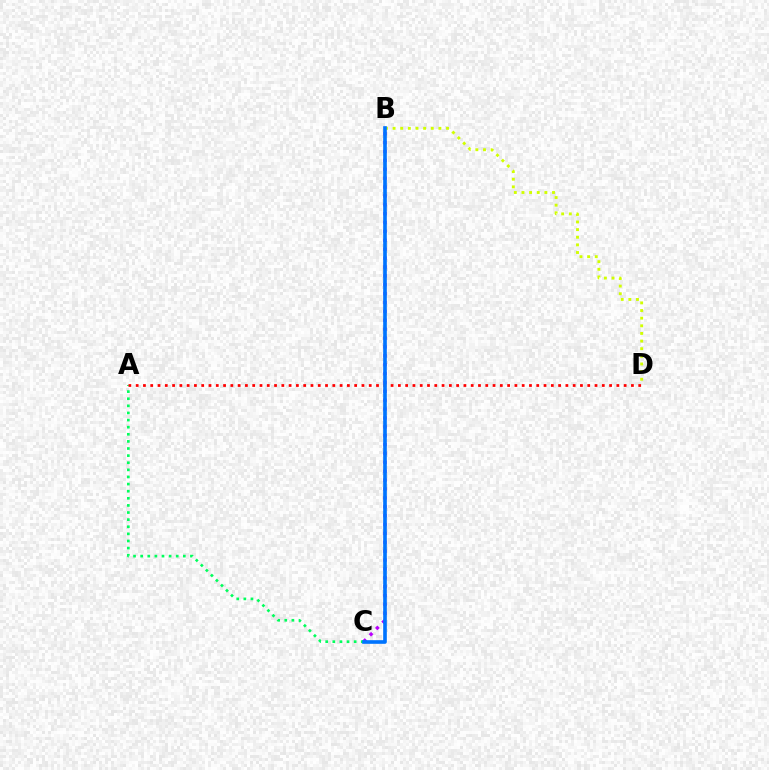{('B', 'C'): [{'color': '#b900ff', 'line_style': 'dotted', 'thickness': 2.41}, {'color': '#0074ff', 'line_style': 'solid', 'thickness': 2.62}], ('A', 'C'): [{'color': '#00ff5c', 'line_style': 'dotted', 'thickness': 1.93}], ('B', 'D'): [{'color': '#d1ff00', 'line_style': 'dotted', 'thickness': 2.07}], ('A', 'D'): [{'color': '#ff0000', 'line_style': 'dotted', 'thickness': 1.98}]}